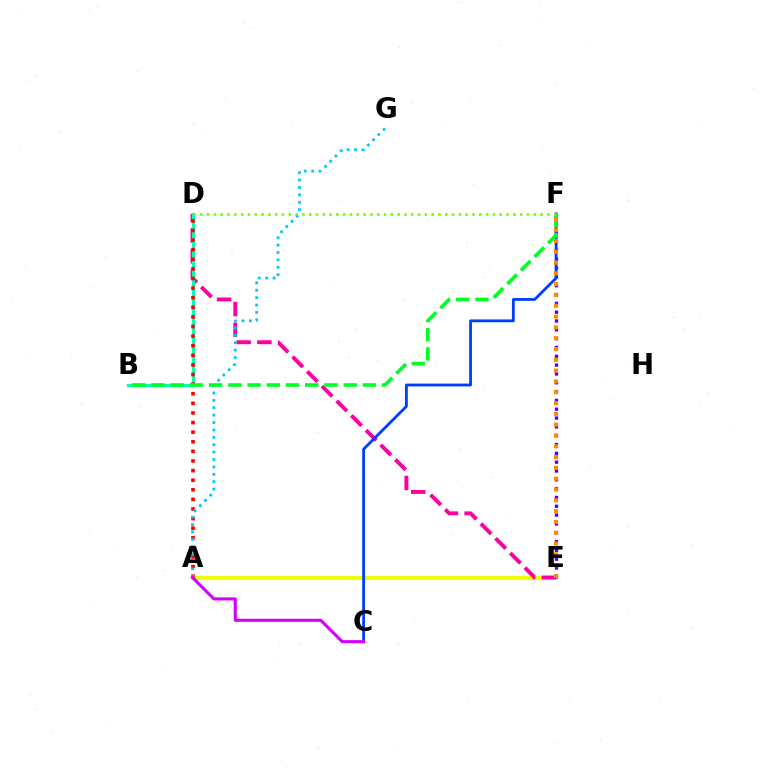{('A', 'E'): [{'color': '#eeff00', 'line_style': 'solid', 'thickness': 2.97}], ('D', 'E'): [{'color': '#ff00a0', 'line_style': 'dashed', 'thickness': 2.82}], ('E', 'F'): [{'color': '#4f00ff', 'line_style': 'dotted', 'thickness': 2.4}, {'color': '#ff8800', 'line_style': 'dotted', 'thickness': 2.94}], ('B', 'D'): [{'color': '#00ffaf', 'line_style': 'solid', 'thickness': 2.3}], ('A', 'D'): [{'color': '#ff0000', 'line_style': 'dotted', 'thickness': 2.61}], ('A', 'G'): [{'color': '#00c7ff', 'line_style': 'dotted', 'thickness': 2.01}], ('C', 'F'): [{'color': '#003fff', 'line_style': 'solid', 'thickness': 2.03}], ('B', 'F'): [{'color': '#00ff27', 'line_style': 'dashed', 'thickness': 2.61}], ('A', 'C'): [{'color': '#d600ff', 'line_style': 'solid', 'thickness': 2.23}], ('D', 'F'): [{'color': '#66ff00', 'line_style': 'dotted', 'thickness': 1.85}]}